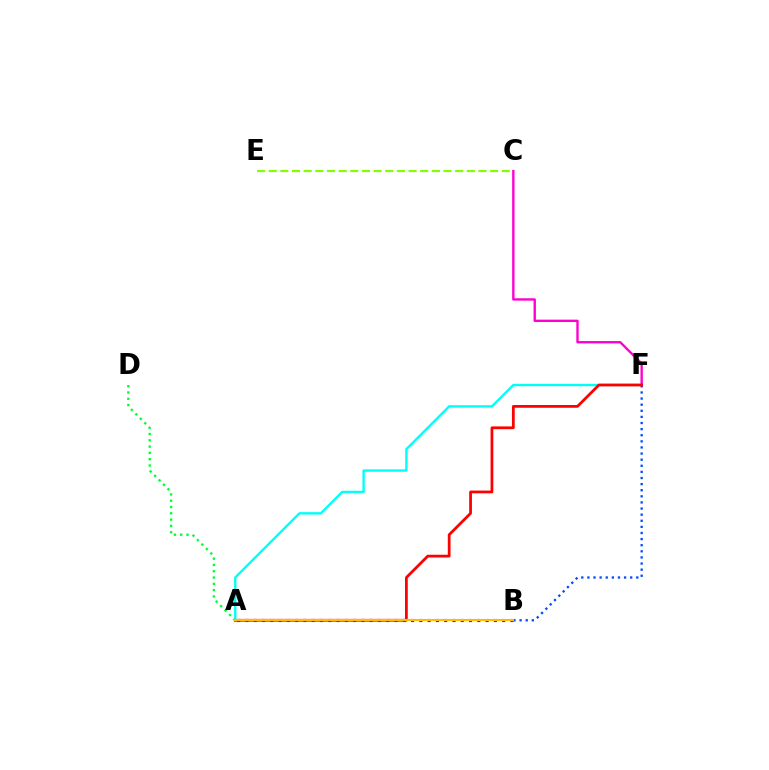{('A', 'D'): [{'color': '#00ff39', 'line_style': 'dotted', 'thickness': 1.71}], ('A', 'F'): [{'color': '#00fff6', 'line_style': 'solid', 'thickness': 1.71}, {'color': '#ff0000', 'line_style': 'solid', 'thickness': 1.98}], ('C', 'E'): [{'color': '#84ff00', 'line_style': 'dashed', 'thickness': 1.58}], ('A', 'B'): [{'color': '#7200ff', 'line_style': 'dotted', 'thickness': 2.25}, {'color': '#ffbd00', 'line_style': 'solid', 'thickness': 1.51}], ('B', 'F'): [{'color': '#004bff', 'line_style': 'dotted', 'thickness': 1.66}], ('C', 'F'): [{'color': '#ff00cf', 'line_style': 'solid', 'thickness': 1.71}]}